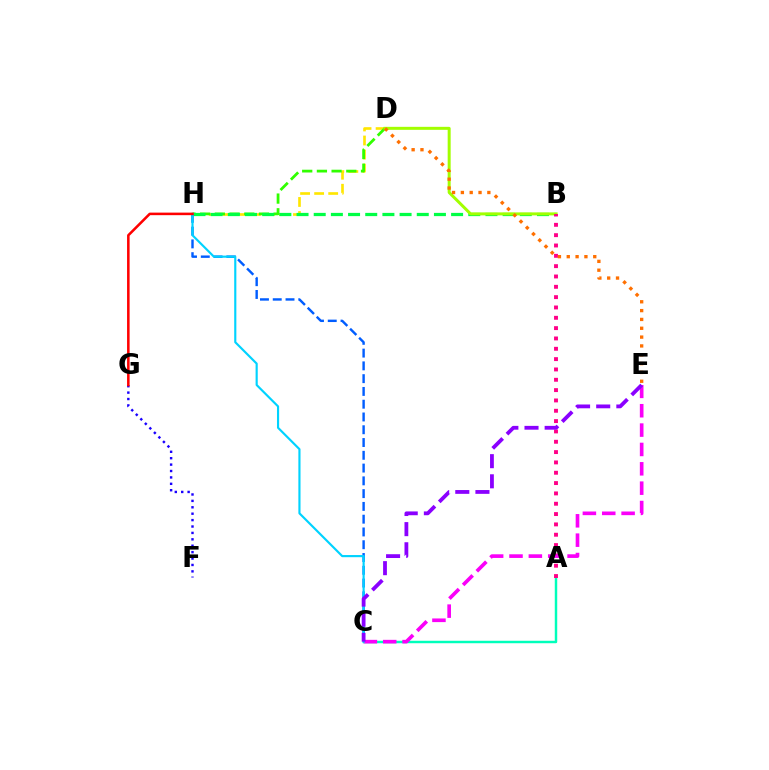{('D', 'H'): [{'color': '#ffe600', 'line_style': 'dashed', 'thickness': 1.91}, {'color': '#31ff00', 'line_style': 'dashed', 'thickness': 2.0}], ('B', 'H'): [{'color': '#00ff45', 'line_style': 'dashed', 'thickness': 2.33}], ('A', 'C'): [{'color': '#00ffbb', 'line_style': 'solid', 'thickness': 1.76}], ('B', 'D'): [{'color': '#a2ff00', 'line_style': 'solid', 'thickness': 2.16}], ('A', 'B'): [{'color': '#ff0088', 'line_style': 'dotted', 'thickness': 2.81}], ('D', 'E'): [{'color': '#ff7000', 'line_style': 'dotted', 'thickness': 2.4}], ('C', 'E'): [{'color': '#fa00f9', 'line_style': 'dashed', 'thickness': 2.63}, {'color': '#8a00ff', 'line_style': 'dashed', 'thickness': 2.74}], ('C', 'H'): [{'color': '#005dff', 'line_style': 'dashed', 'thickness': 1.74}, {'color': '#00d3ff', 'line_style': 'solid', 'thickness': 1.55}], ('F', 'G'): [{'color': '#1900ff', 'line_style': 'dotted', 'thickness': 1.74}], ('G', 'H'): [{'color': '#ff0000', 'line_style': 'solid', 'thickness': 1.83}]}